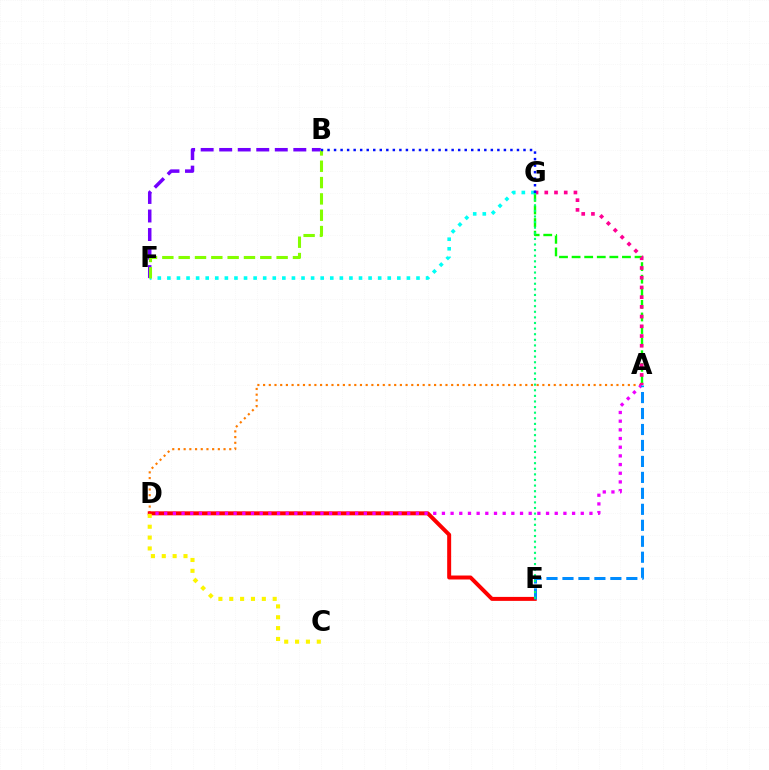{('A', 'G'): [{'color': '#08ff00', 'line_style': 'dashed', 'thickness': 1.71}, {'color': '#ff0094', 'line_style': 'dotted', 'thickness': 2.64}], ('A', 'D'): [{'color': '#ff7c00', 'line_style': 'dotted', 'thickness': 1.55}, {'color': '#ee00ff', 'line_style': 'dotted', 'thickness': 2.36}], ('F', 'G'): [{'color': '#00fff6', 'line_style': 'dotted', 'thickness': 2.6}], ('D', 'E'): [{'color': '#ff0000', 'line_style': 'solid', 'thickness': 2.86}], ('B', 'F'): [{'color': '#7200ff', 'line_style': 'dashed', 'thickness': 2.52}, {'color': '#84ff00', 'line_style': 'dashed', 'thickness': 2.22}], ('A', 'E'): [{'color': '#008cff', 'line_style': 'dashed', 'thickness': 2.17}], ('C', 'D'): [{'color': '#fcf500', 'line_style': 'dotted', 'thickness': 2.95}], ('B', 'G'): [{'color': '#0010ff', 'line_style': 'dotted', 'thickness': 1.77}], ('E', 'G'): [{'color': '#00ff74', 'line_style': 'dotted', 'thickness': 1.52}]}